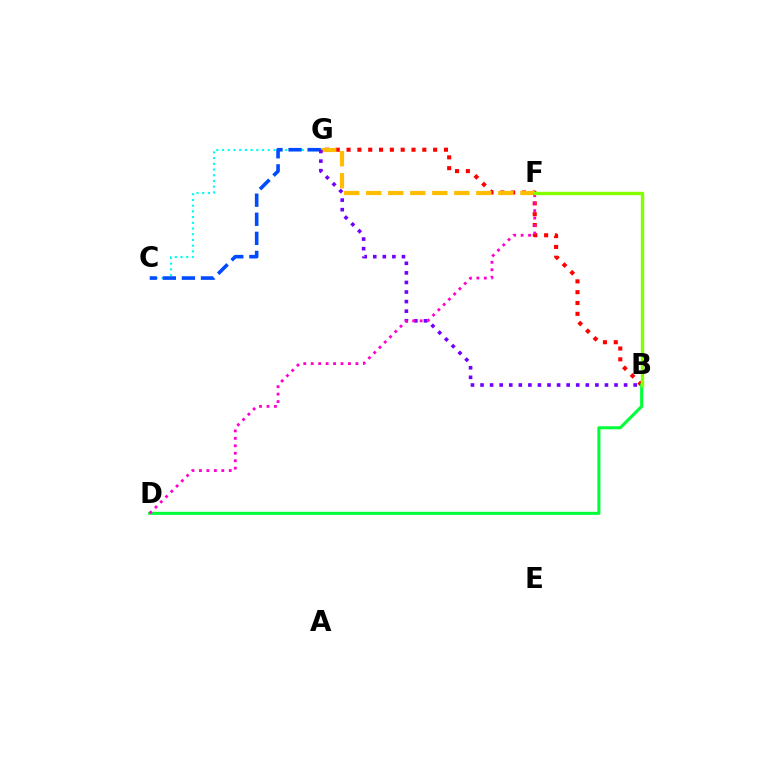{('B', 'G'): [{'color': '#ff0000', 'line_style': 'dotted', 'thickness': 2.94}, {'color': '#7200ff', 'line_style': 'dotted', 'thickness': 2.6}], ('F', 'G'): [{'color': '#ffbd00', 'line_style': 'dashed', 'thickness': 2.99}], ('C', 'G'): [{'color': '#00fff6', 'line_style': 'dotted', 'thickness': 1.55}, {'color': '#004bff', 'line_style': 'dashed', 'thickness': 2.59}], ('B', 'D'): [{'color': '#00ff39', 'line_style': 'solid', 'thickness': 2.2}], ('D', 'F'): [{'color': '#ff00cf', 'line_style': 'dotted', 'thickness': 2.02}], ('B', 'F'): [{'color': '#84ff00', 'line_style': 'solid', 'thickness': 2.44}]}